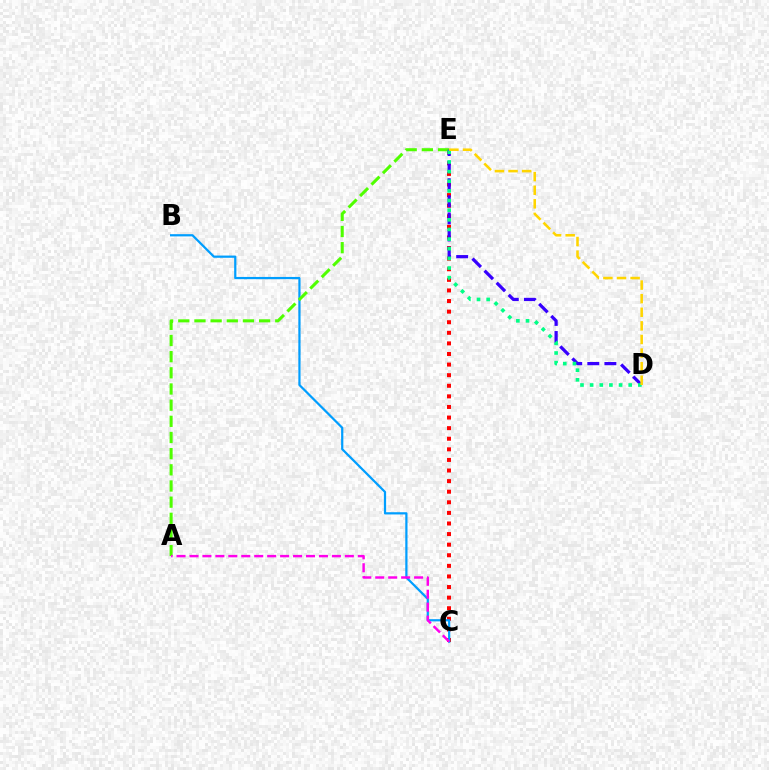{('C', 'E'): [{'color': '#ff0000', 'line_style': 'dotted', 'thickness': 2.88}], ('B', 'C'): [{'color': '#009eff', 'line_style': 'solid', 'thickness': 1.6}], ('A', 'E'): [{'color': '#4fff00', 'line_style': 'dashed', 'thickness': 2.2}], ('D', 'E'): [{'color': '#3700ff', 'line_style': 'dashed', 'thickness': 2.32}, {'color': '#00ff86', 'line_style': 'dotted', 'thickness': 2.62}, {'color': '#ffd500', 'line_style': 'dashed', 'thickness': 1.85}], ('A', 'C'): [{'color': '#ff00ed', 'line_style': 'dashed', 'thickness': 1.76}]}